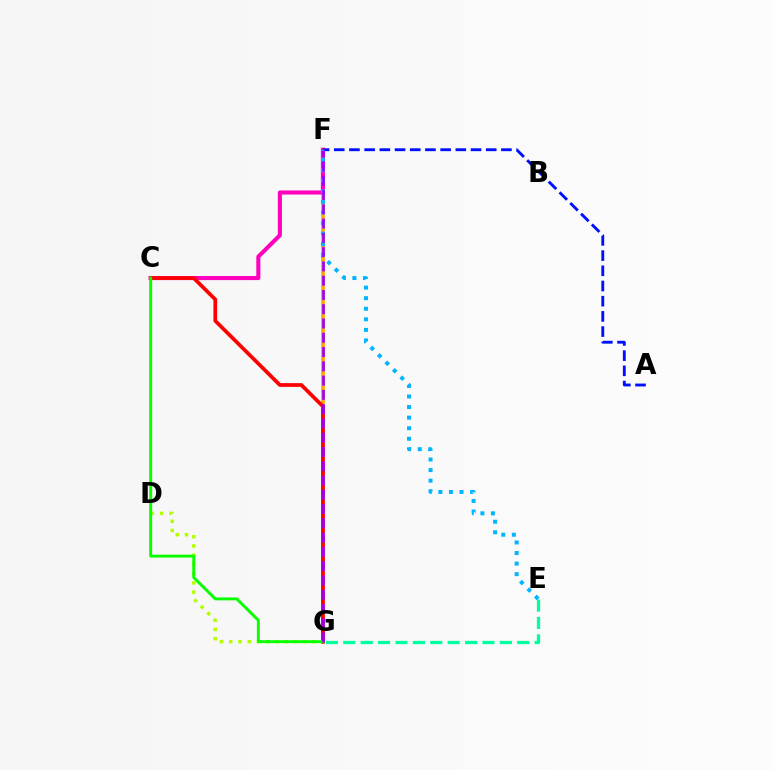{('D', 'G'): [{'color': '#b3ff00', 'line_style': 'dotted', 'thickness': 2.51}], ('F', 'G'): [{'color': '#ffa500', 'line_style': 'solid', 'thickness': 2.64}, {'color': '#9b00ff', 'line_style': 'dashed', 'thickness': 1.94}], ('C', 'F'): [{'color': '#ff00bd', 'line_style': 'solid', 'thickness': 2.94}], ('E', 'G'): [{'color': '#00ff9d', 'line_style': 'dashed', 'thickness': 2.36}], ('C', 'G'): [{'color': '#ff0000', 'line_style': 'solid', 'thickness': 2.68}, {'color': '#08ff00', 'line_style': 'solid', 'thickness': 2.09}], ('A', 'F'): [{'color': '#0010ff', 'line_style': 'dashed', 'thickness': 2.06}], ('E', 'F'): [{'color': '#00b5ff', 'line_style': 'dotted', 'thickness': 2.87}]}